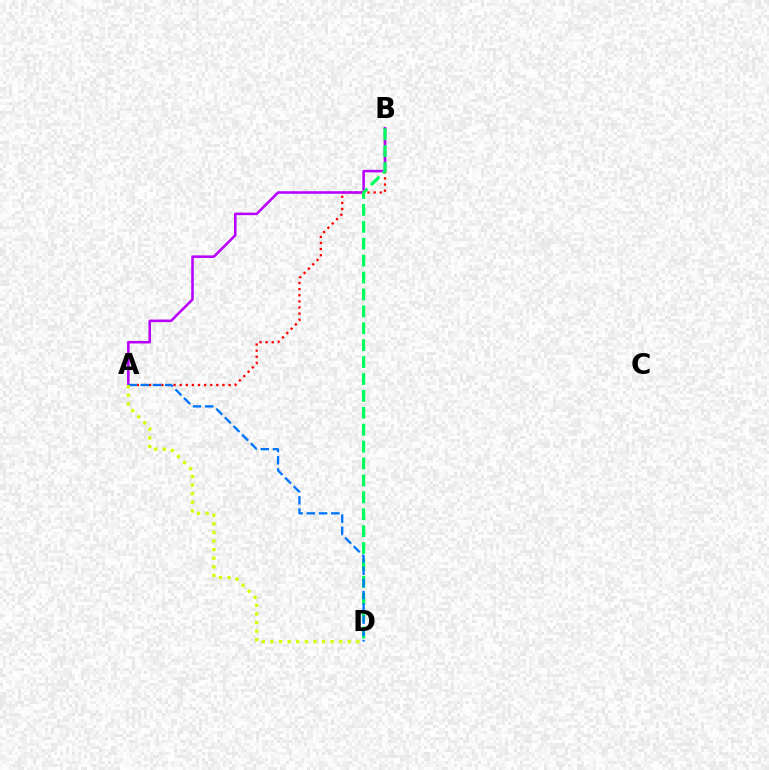{('A', 'B'): [{'color': '#ff0000', 'line_style': 'dotted', 'thickness': 1.66}, {'color': '#b900ff', 'line_style': 'solid', 'thickness': 1.83}], ('B', 'D'): [{'color': '#00ff5c', 'line_style': 'dashed', 'thickness': 2.3}], ('A', 'D'): [{'color': '#0074ff', 'line_style': 'dashed', 'thickness': 1.66}, {'color': '#d1ff00', 'line_style': 'dotted', 'thickness': 2.34}]}